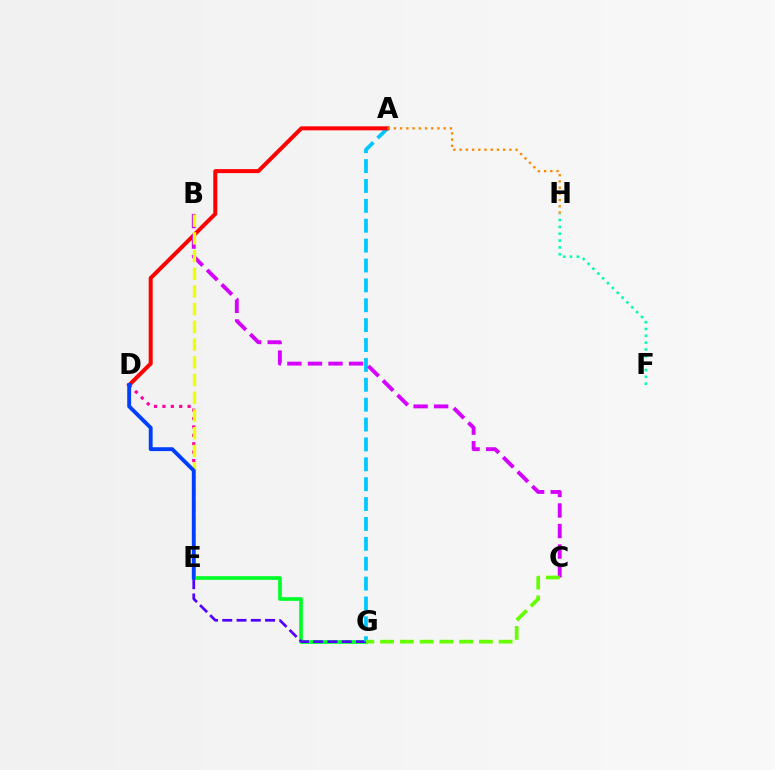{('E', 'G'): [{'color': '#00ff27', 'line_style': 'solid', 'thickness': 2.66}, {'color': '#4f00ff', 'line_style': 'dashed', 'thickness': 1.94}], ('D', 'E'): [{'color': '#ff00a0', 'line_style': 'dotted', 'thickness': 2.28}, {'color': '#003fff', 'line_style': 'solid', 'thickness': 2.78}], ('A', 'G'): [{'color': '#00c7ff', 'line_style': 'dashed', 'thickness': 2.7}], ('A', 'D'): [{'color': '#ff0000', 'line_style': 'solid', 'thickness': 2.88}], ('A', 'H'): [{'color': '#ff8800', 'line_style': 'dotted', 'thickness': 1.69}], ('B', 'C'): [{'color': '#d600ff', 'line_style': 'dashed', 'thickness': 2.79}], ('F', 'H'): [{'color': '#00ffaf', 'line_style': 'dotted', 'thickness': 1.86}], ('B', 'E'): [{'color': '#eeff00', 'line_style': 'dashed', 'thickness': 2.41}], ('C', 'G'): [{'color': '#66ff00', 'line_style': 'dashed', 'thickness': 2.68}]}